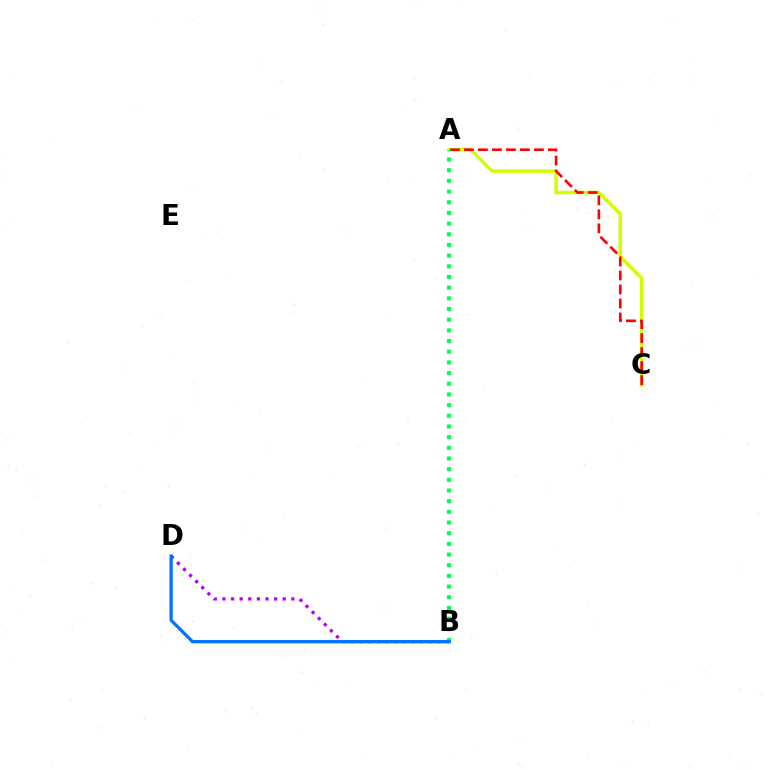{('A', 'C'): [{'color': '#d1ff00', 'line_style': 'solid', 'thickness': 2.51}, {'color': '#ff0000', 'line_style': 'dashed', 'thickness': 1.9}], ('B', 'D'): [{'color': '#b900ff', 'line_style': 'dotted', 'thickness': 2.34}, {'color': '#0074ff', 'line_style': 'solid', 'thickness': 2.36}], ('A', 'B'): [{'color': '#00ff5c', 'line_style': 'dotted', 'thickness': 2.9}]}